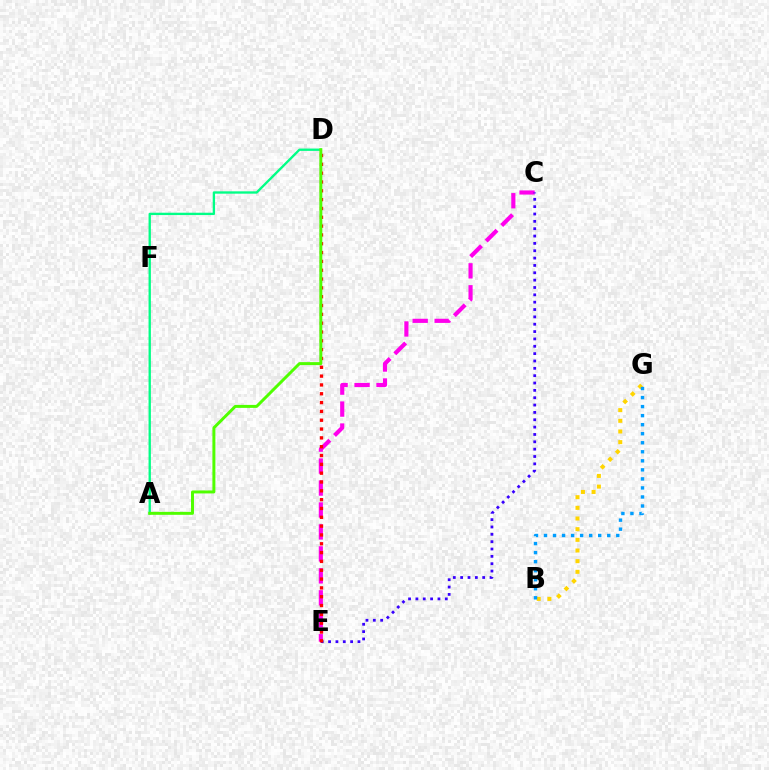{('B', 'G'): [{'color': '#ffd500', 'line_style': 'dotted', 'thickness': 2.9}, {'color': '#009eff', 'line_style': 'dotted', 'thickness': 2.46}], ('C', 'E'): [{'color': '#ff00ed', 'line_style': 'dashed', 'thickness': 2.98}, {'color': '#3700ff', 'line_style': 'dotted', 'thickness': 2.0}], ('A', 'D'): [{'color': '#00ff86', 'line_style': 'solid', 'thickness': 1.68}, {'color': '#4fff00', 'line_style': 'solid', 'thickness': 2.14}], ('D', 'E'): [{'color': '#ff0000', 'line_style': 'dotted', 'thickness': 2.4}]}